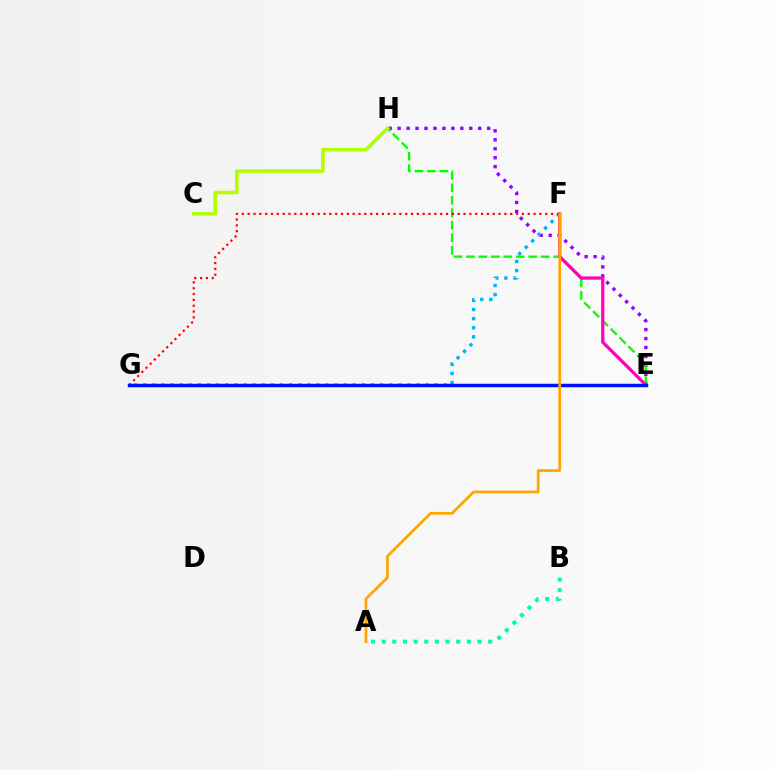{('E', 'H'): [{'color': '#9b00ff', 'line_style': 'dotted', 'thickness': 2.43}, {'color': '#08ff00', 'line_style': 'dashed', 'thickness': 1.69}], ('F', 'G'): [{'color': '#00b5ff', 'line_style': 'dotted', 'thickness': 2.48}, {'color': '#ff0000', 'line_style': 'dotted', 'thickness': 1.59}], ('E', 'F'): [{'color': '#ff00bd', 'line_style': 'solid', 'thickness': 2.34}], ('C', 'H'): [{'color': '#b3ff00', 'line_style': 'solid', 'thickness': 2.57}], ('A', 'B'): [{'color': '#00ff9d', 'line_style': 'dotted', 'thickness': 2.89}], ('E', 'G'): [{'color': '#0010ff', 'line_style': 'solid', 'thickness': 2.49}], ('A', 'F'): [{'color': '#ffa500', 'line_style': 'solid', 'thickness': 1.97}]}